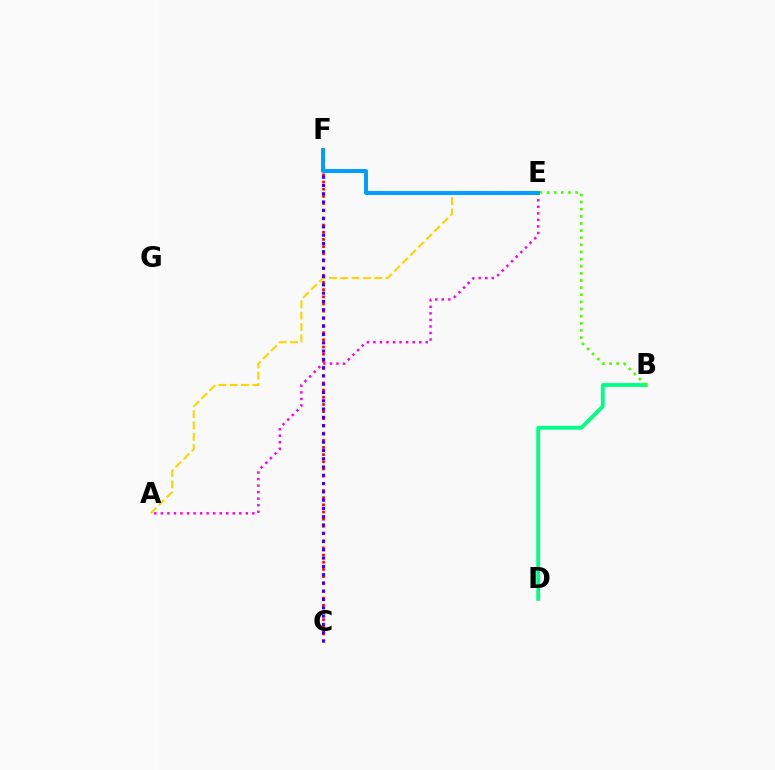{('B', 'D'): [{'color': '#00ff86', 'line_style': 'solid', 'thickness': 2.77}], ('A', 'E'): [{'color': '#ffd500', 'line_style': 'dashed', 'thickness': 1.54}, {'color': '#ff00ed', 'line_style': 'dotted', 'thickness': 1.78}], ('C', 'F'): [{'color': '#ff0000', 'line_style': 'dotted', 'thickness': 1.95}, {'color': '#3700ff', 'line_style': 'dotted', 'thickness': 2.25}], ('B', 'E'): [{'color': '#4fff00', 'line_style': 'dotted', 'thickness': 1.94}], ('E', 'F'): [{'color': '#009eff', 'line_style': 'solid', 'thickness': 2.84}]}